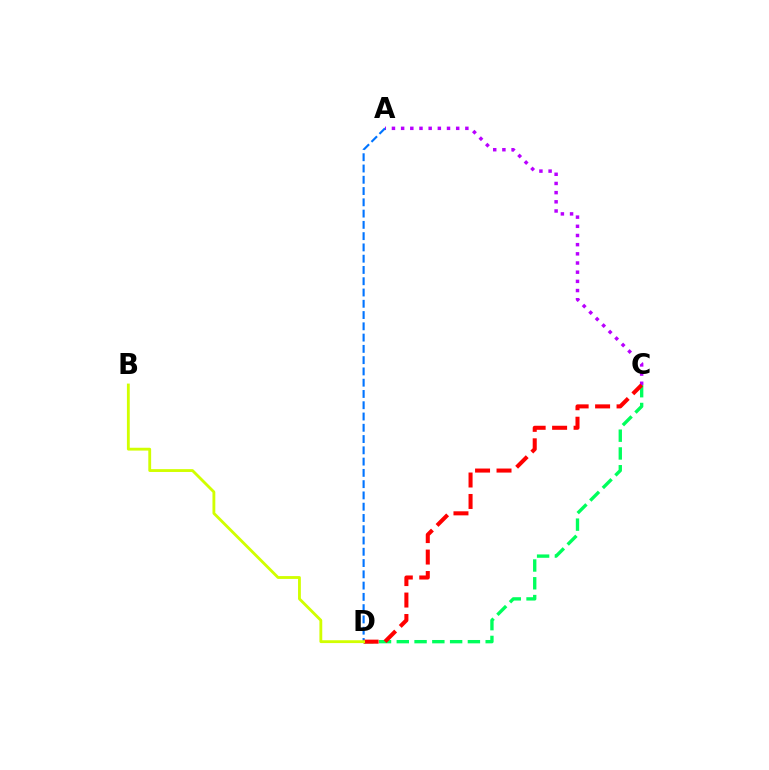{('C', 'D'): [{'color': '#00ff5c', 'line_style': 'dashed', 'thickness': 2.42}, {'color': '#ff0000', 'line_style': 'dashed', 'thickness': 2.92}], ('A', 'C'): [{'color': '#b900ff', 'line_style': 'dotted', 'thickness': 2.49}], ('A', 'D'): [{'color': '#0074ff', 'line_style': 'dashed', 'thickness': 1.53}], ('B', 'D'): [{'color': '#d1ff00', 'line_style': 'solid', 'thickness': 2.04}]}